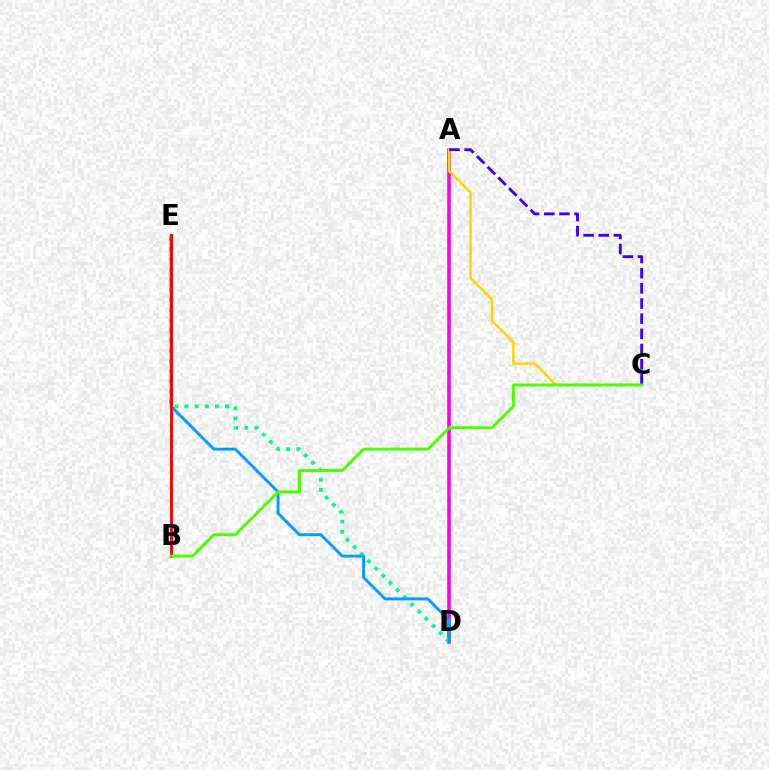{('A', 'D'): [{'color': '#ff00ed', 'line_style': 'solid', 'thickness': 2.58}], ('D', 'E'): [{'color': '#00ff86', 'line_style': 'dotted', 'thickness': 2.76}, {'color': '#009eff', 'line_style': 'solid', 'thickness': 2.09}], ('B', 'E'): [{'color': '#ff0000', 'line_style': 'solid', 'thickness': 2.09}], ('A', 'C'): [{'color': '#ffd500', 'line_style': 'solid', 'thickness': 1.78}, {'color': '#3700ff', 'line_style': 'dashed', 'thickness': 2.06}], ('B', 'C'): [{'color': '#4fff00', 'line_style': 'solid', 'thickness': 2.15}]}